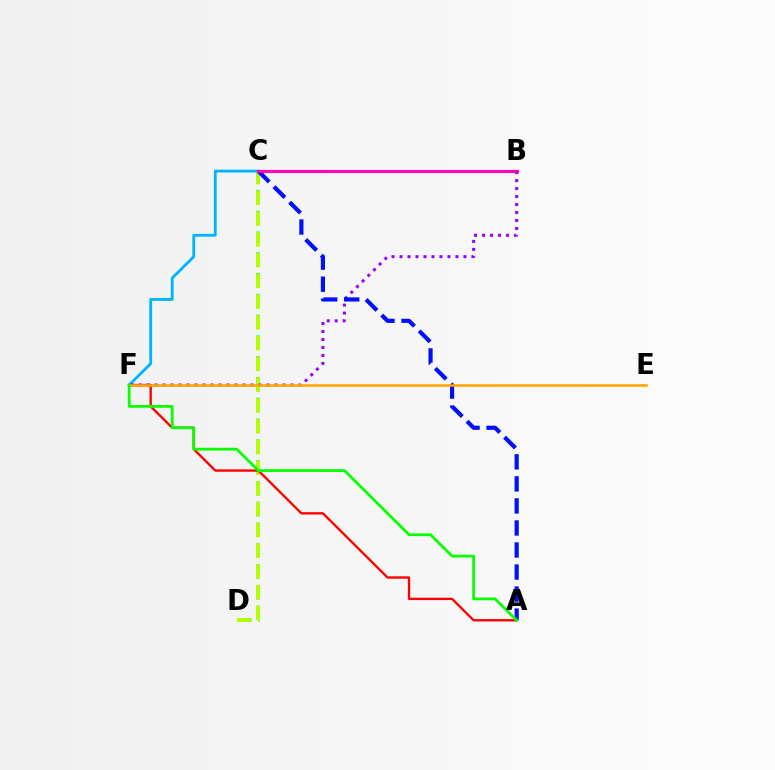{('C', 'D'): [{'color': '#00ff9d', 'line_style': 'dashed', 'thickness': 2.82}, {'color': '#b3ff00', 'line_style': 'dashed', 'thickness': 2.82}], ('A', 'F'): [{'color': '#ff0000', 'line_style': 'solid', 'thickness': 1.7}, {'color': '#08ff00', 'line_style': 'solid', 'thickness': 1.98}], ('C', 'F'): [{'color': '#00b5ff', 'line_style': 'solid', 'thickness': 2.04}], ('B', 'F'): [{'color': '#9b00ff', 'line_style': 'dotted', 'thickness': 2.17}], ('A', 'C'): [{'color': '#0010ff', 'line_style': 'dashed', 'thickness': 2.99}], ('E', 'F'): [{'color': '#ffa500', 'line_style': 'solid', 'thickness': 1.87}], ('B', 'C'): [{'color': '#ff00bd', 'line_style': 'solid', 'thickness': 2.21}]}